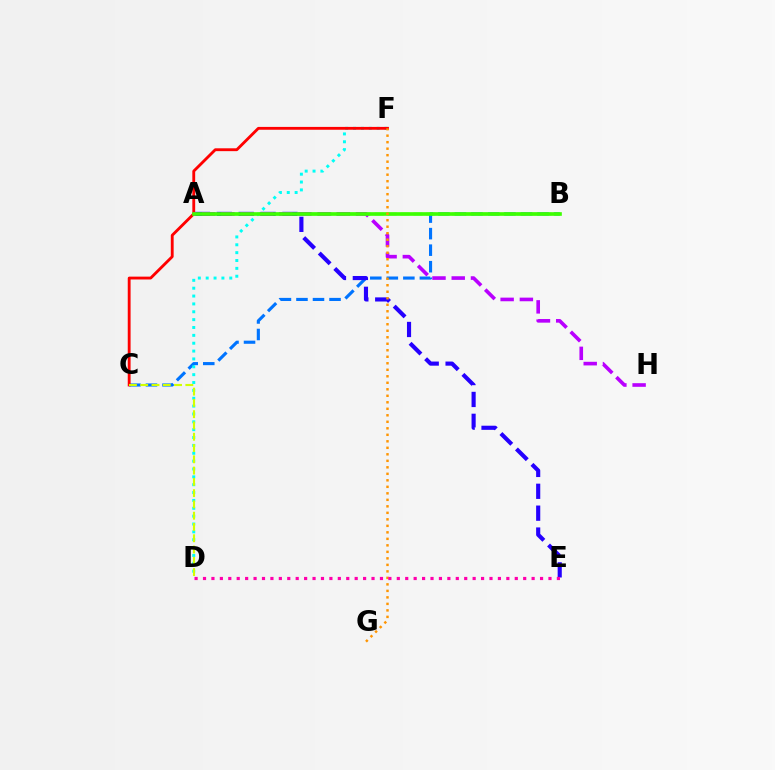{('B', 'C'): [{'color': '#0074ff', 'line_style': 'dashed', 'thickness': 2.25}], ('D', 'F'): [{'color': '#00fff6', 'line_style': 'dotted', 'thickness': 2.14}], ('A', 'B'): [{'color': '#00ff5c', 'line_style': 'dashed', 'thickness': 1.75}, {'color': '#3dff00', 'line_style': 'solid', 'thickness': 2.62}], ('C', 'F'): [{'color': '#ff0000', 'line_style': 'solid', 'thickness': 2.05}], ('C', 'D'): [{'color': '#d1ff00', 'line_style': 'dashed', 'thickness': 1.53}], ('A', 'E'): [{'color': '#2500ff', 'line_style': 'dashed', 'thickness': 2.97}], ('A', 'H'): [{'color': '#b900ff', 'line_style': 'dashed', 'thickness': 2.61}], ('F', 'G'): [{'color': '#ff9400', 'line_style': 'dotted', 'thickness': 1.77}], ('D', 'E'): [{'color': '#ff00ac', 'line_style': 'dotted', 'thickness': 2.29}]}